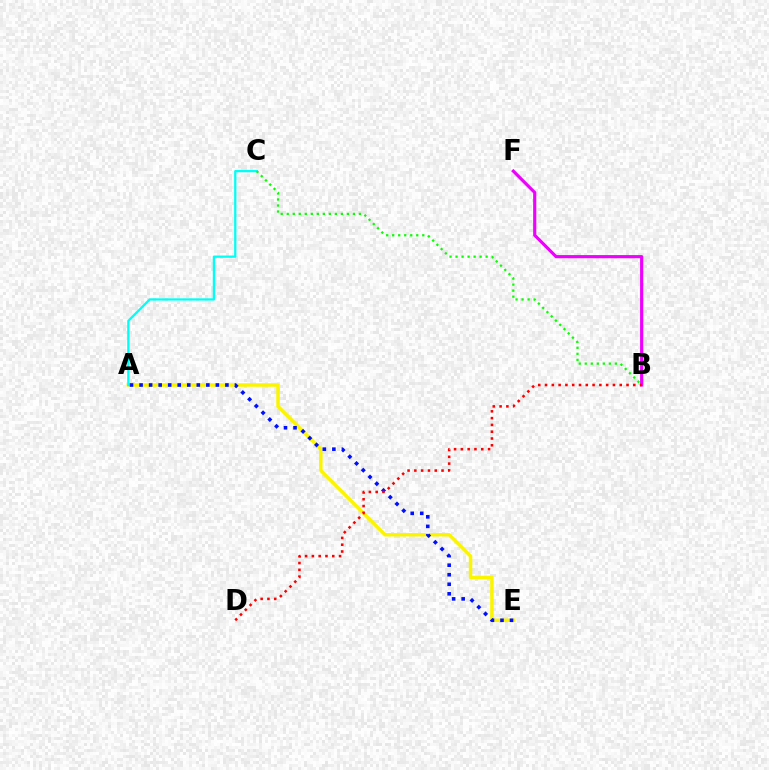{('A', 'E'): [{'color': '#fcf500', 'line_style': 'solid', 'thickness': 2.52}, {'color': '#0010ff', 'line_style': 'dotted', 'thickness': 2.59}], ('A', 'C'): [{'color': '#00fff6', 'line_style': 'solid', 'thickness': 1.63}], ('B', 'C'): [{'color': '#08ff00', 'line_style': 'dotted', 'thickness': 1.63}], ('B', 'F'): [{'color': '#ee00ff', 'line_style': 'solid', 'thickness': 2.27}], ('B', 'D'): [{'color': '#ff0000', 'line_style': 'dotted', 'thickness': 1.84}]}